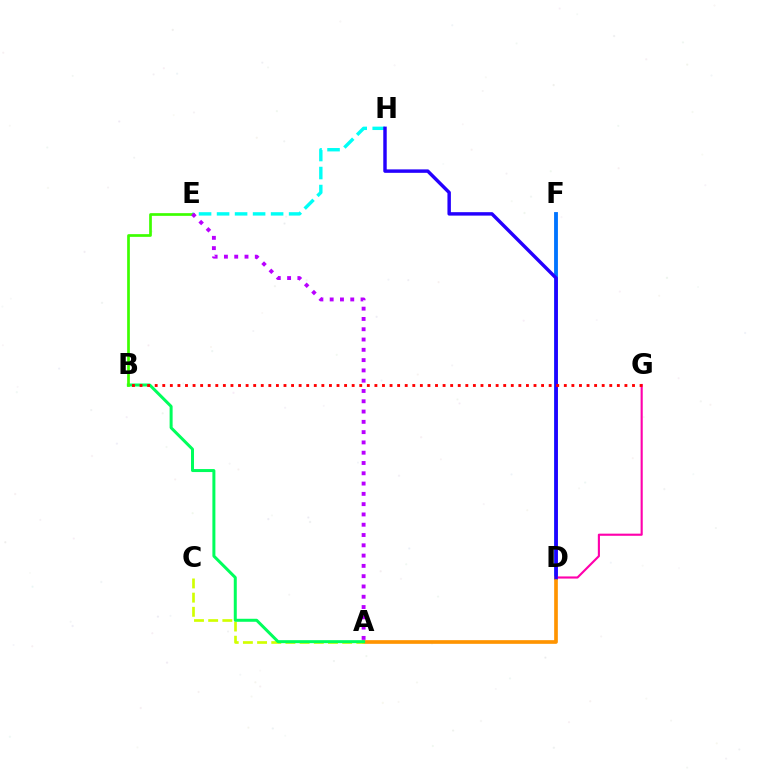{('D', 'F'): [{'color': '#0074ff', 'line_style': 'solid', 'thickness': 2.76}], ('A', 'D'): [{'color': '#ff9400', 'line_style': 'solid', 'thickness': 2.65}], ('A', 'C'): [{'color': '#d1ff00', 'line_style': 'dashed', 'thickness': 1.93}], ('D', 'G'): [{'color': '#ff00ac', 'line_style': 'solid', 'thickness': 1.54}], ('E', 'H'): [{'color': '#00fff6', 'line_style': 'dashed', 'thickness': 2.45}], ('D', 'H'): [{'color': '#2500ff', 'line_style': 'solid', 'thickness': 2.48}], ('A', 'B'): [{'color': '#00ff5c', 'line_style': 'solid', 'thickness': 2.16}], ('B', 'E'): [{'color': '#3dff00', 'line_style': 'solid', 'thickness': 1.94}], ('A', 'E'): [{'color': '#b900ff', 'line_style': 'dotted', 'thickness': 2.8}], ('B', 'G'): [{'color': '#ff0000', 'line_style': 'dotted', 'thickness': 2.06}]}